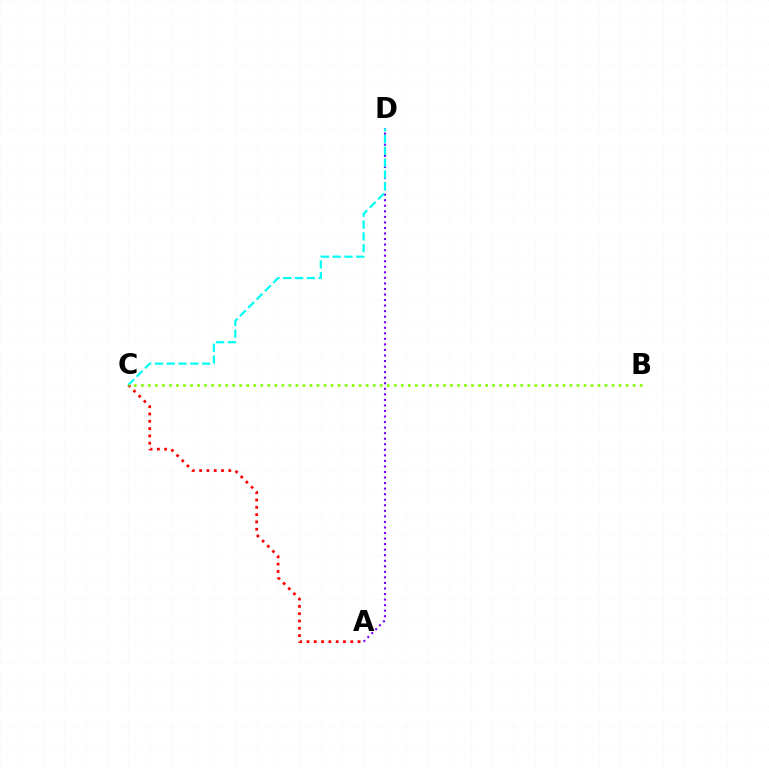{('A', 'D'): [{'color': '#7200ff', 'line_style': 'dotted', 'thickness': 1.51}], ('A', 'C'): [{'color': '#ff0000', 'line_style': 'dotted', 'thickness': 1.98}], ('C', 'D'): [{'color': '#00fff6', 'line_style': 'dashed', 'thickness': 1.6}], ('B', 'C'): [{'color': '#84ff00', 'line_style': 'dotted', 'thickness': 1.91}]}